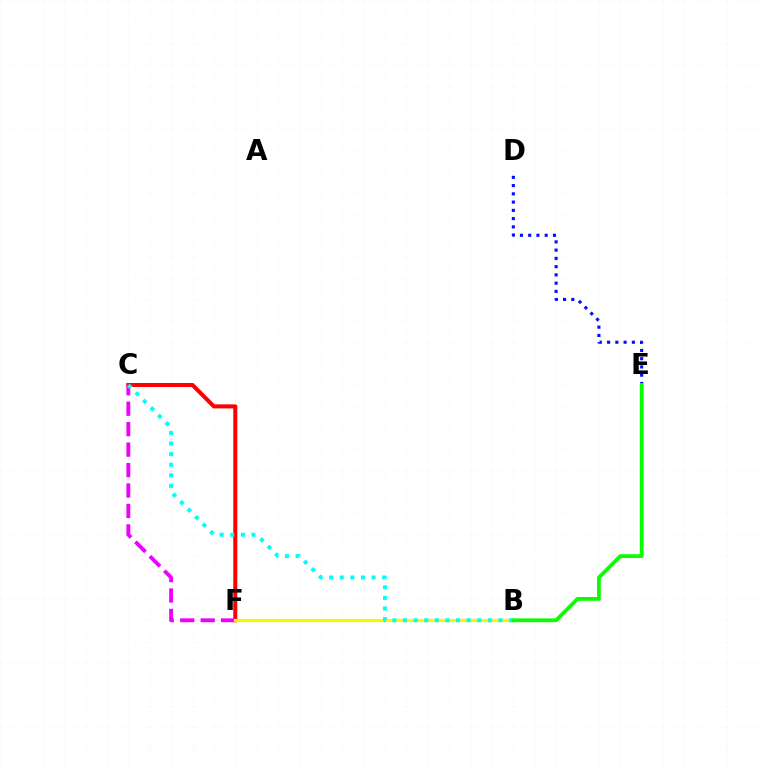{('C', 'F'): [{'color': '#ff0000', 'line_style': 'solid', 'thickness': 2.91}, {'color': '#ee00ff', 'line_style': 'dashed', 'thickness': 2.78}], ('D', 'E'): [{'color': '#0010ff', 'line_style': 'dotted', 'thickness': 2.24}], ('B', 'F'): [{'color': '#fcf500', 'line_style': 'solid', 'thickness': 2.3}], ('B', 'C'): [{'color': '#00fff6', 'line_style': 'dotted', 'thickness': 2.88}], ('B', 'E'): [{'color': '#08ff00', 'line_style': 'solid', 'thickness': 2.71}]}